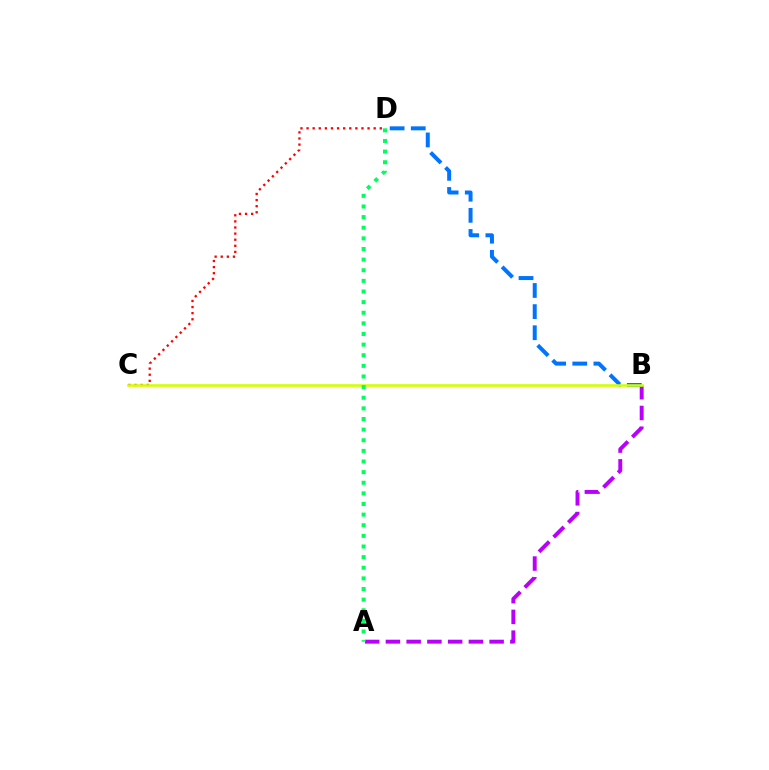{('A', 'B'): [{'color': '#b900ff', 'line_style': 'dashed', 'thickness': 2.82}], ('B', 'D'): [{'color': '#0074ff', 'line_style': 'dashed', 'thickness': 2.87}], ('C', 'D'): [{'color': '#ff0000', 'line_style': 'dotted', 'thickness': 1.66}], ('B', 'C'): [{'color': '#d1ff00', 'line_style': 'solid', 'thickness': 1.87}], ('A', 'D'): [{'color': '#00ff5c', 'line_style': 'dotted', 'thickness': 2.89}]}